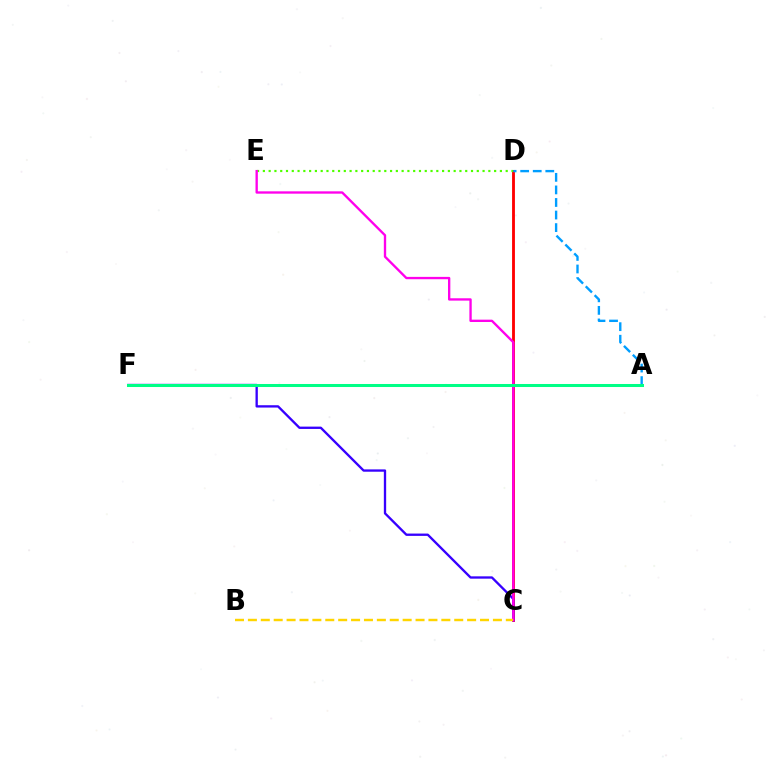{('C', 'D'): [{'color': '#ff0000', 'line_style': 'solid', 'thickness': 2.05}], ('D', 'E'): [{'color': '#4fff00', 'line_style': 'dotted', 'thickness': 1.57}], ('A', 'D'): [{'color': '#009eff', 'line_style': 'dashed', 'thickness': 1.71}], ('C', 'F'): [{'color': '#3700ff', 'line_style': 'solid', 'thickness': 1.68}], ('C', 'E'): [{'color': '#ff00ed', 'line_style': 'solid', 'thickness': 1.69}], ('A', 'F'): [{'color': '#00ff86', 'line_style': 'solid', 'thickness': 2.18}], ('B', 'C'): [{'color': '#ffd500', 'line_style': 'dashed', 'thickness': 1.75}]}